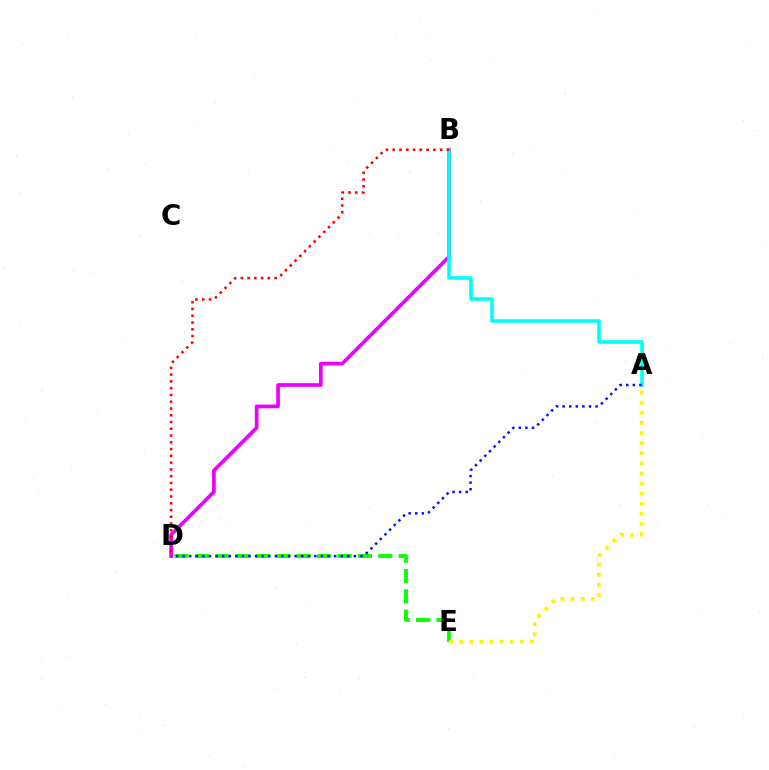{('B', 'D'): [{'color': '#ee00ff', 'line_style': 'solid', 'thickness': 2.66}, {'color': '#ff0000', 'line_style': 'dotted', 'thickness': 1.84}], ('D', 'E'): [{'color': '#08ff00', 'line_style': 'dashed', 'thickness': 2.77}], ('A', 'B'): [{'color': '#00fff6', 'line_style': 'solid', 'thickness': 2.57}], ('A', 'E'): [{'color': '#fcf500', 'line_style': 'dotted', 'thickness': 2.75}], ('A', 'D'): [{'color': '#0010ff', 'line_style': 'dotted', 'thickness': 1.79}]}